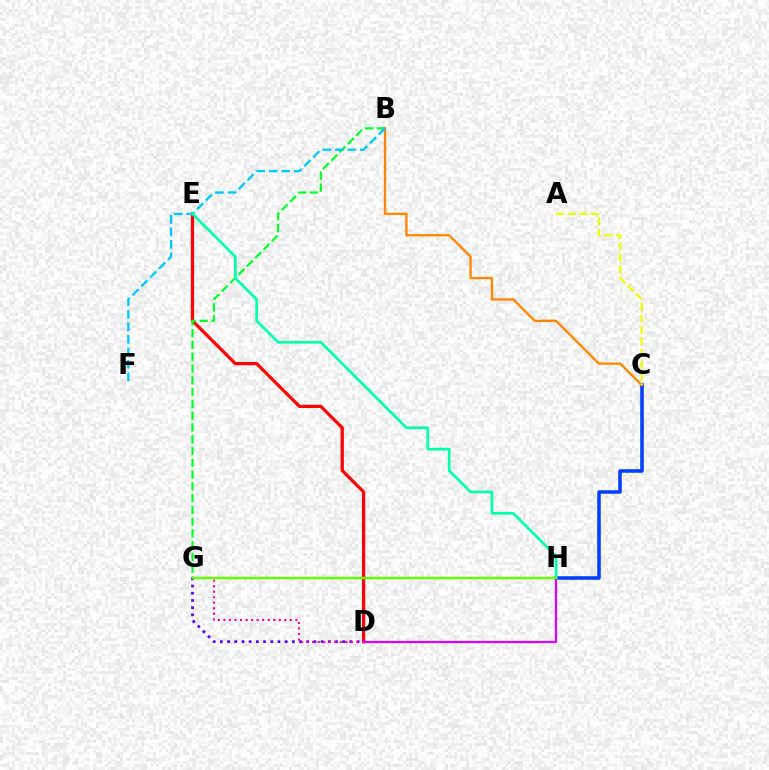{('C', 'H'): [{'color': '#003fff', 'line_style': 'solid', 'thickness': 2.55}], ('B', 'C'): [{'color': '#ff8800', 'line_style': 'solid', 'thickness': 1.71}], ('D', 'G'): [{'color': '#4f00ff', 'line_style': 'dotted', 'thickness': 1.95}, {'color': '#ff00a0', 'line_style': 'dotted', 'thickness': 1.5}], ('D', 'E'): [{'color': '#ff0000', 'line_style': 'solid', 'thickness': 2.35}], ('B', 'G'): [{'color': '#00ff27', 'line_style': 'dashed', 'thickness': 1.6}], ('D', 'H'): [{'color': '#d600ff', 'line_style': 'solid', 'thickness': 1.64}], ('A', 'C'): [{'color': '#eeff00', 'line_style': 'dashed', 'thickness': 1.57}], ('B', 'F'): [{'color': '#00c7ff', 'line_style': 'dashed', 'thickness': 1.7}], ('E', 'H'): [{'color': '#00ffaf', 'line_style': 'solid', 'thickness': 1.96}], ('G', 'H'): [{'color': '#66ff00', 'line_style': 'solid', 'thickness': 1.79}]}